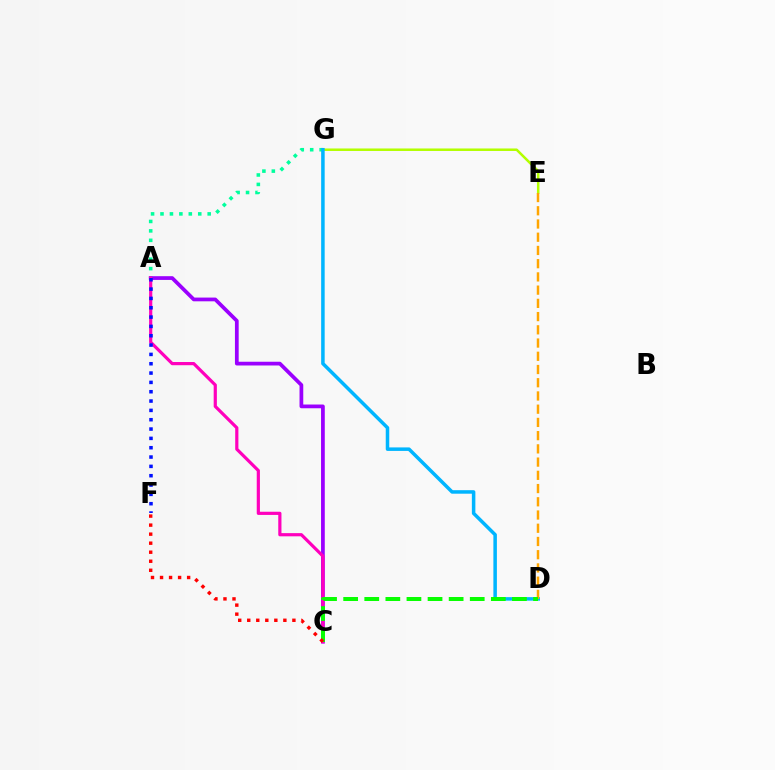{('A', 'G'): [{'color': '#00ff9d', 'line_style': 'dotted', 'thickness': 2.56}], ('E', 'G'): [{'color': '#b3ff00', 'line_style': 'solid', 'thickness': 1.81}], ('A', 'C'): [{'color': '#9b00ff', 'line_style': 'solid', 'thickness': 2.69}, {'color': '#ff00bd', 'line_style': 'solid', 'thickness': 2.3}], ('D', 'G'): [{'color': '#00b5ff', 'line_style': 'solid', 'thickness': 2.53}], ('D', 'E'): [{'color': '#ffa500', 'line_style': 'dashed', 'thickness': 1.8}], ('C', 'D'): [{'color': '#08ff00', 'line_style': 'dashed', 'thickness': 2.87}], ('C', 'F'): [{'color': '#ff0000', 'line_style': 'dotted', 'thickness': 2.45}], ('A', 'F'): [{'color': '#0010ff', 'line_style': 'dotted', 'thickness': 2.54}]}